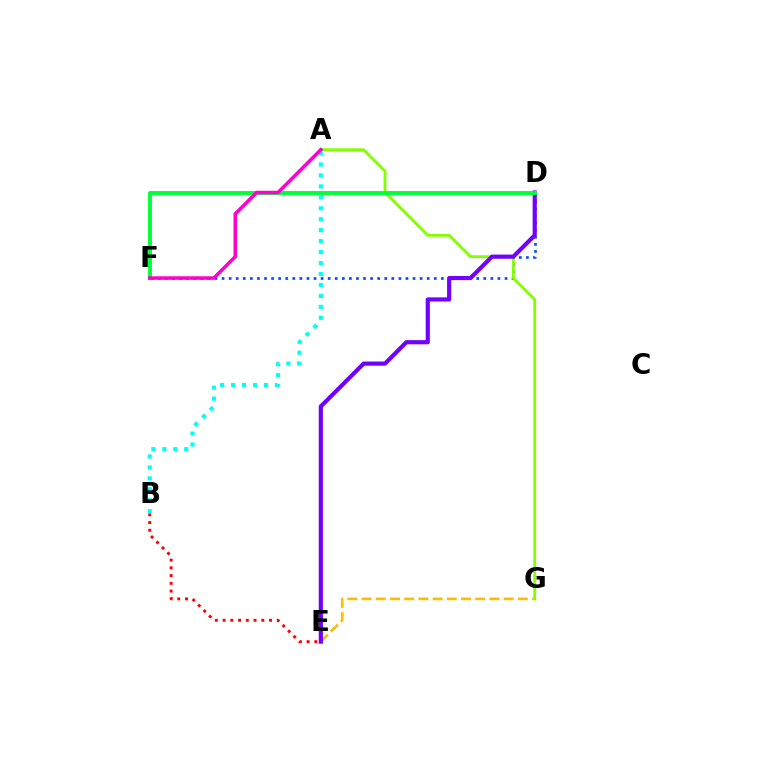{('D', 'F'): [{'color': '#004bff', 'line_style': 'dotted', 'thickness': 1.92}, {'color': '#00ff39', 'line_style': 'solid', 'thickness': 2.81}], ('E', 'G'): [{'color': '#ffbd00', 'line_style': 'dashed', 'thickness': 1.93}], ('B', 'E'): [{'color': '#ff0000', 'line_style': 'dotted', 'thickness': 2.1}], ('A', 'G'): [{'color': '#84ff00', 'line_style': 'solid', 'thickness': 2.05}], ('A', 'B'): [{'color': '#00fff6', 'line_style': 'dotted', 'thickness': 2.98}], ('D', 'E'): [{'color': '#7200ff', 'line_style': 'solid', 'thickness': 2.99}], ('A', 'F'): [{'color': '#ff00cf', 'line_style': 'solid', 'thickness': 2.55}]}